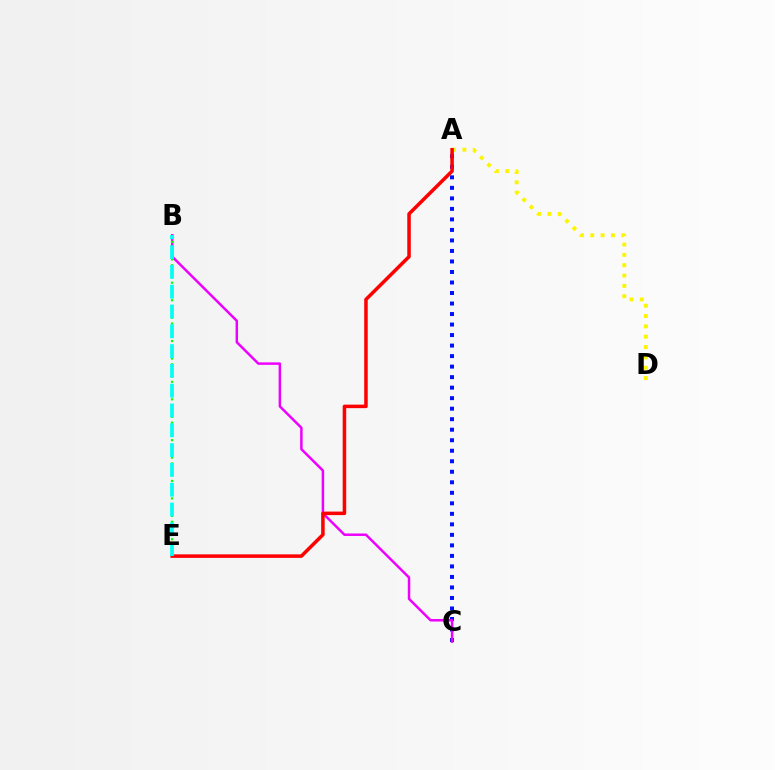{('A', 'C'): [{'color': '#0010ff', 'line_style': 'dotted', 'thickness': 2.86}], ('B', 'C'): [{'color': '#ee00ff', 'line_style': 'solid', 'thickness': 1.79}], ('A', 'D'): [{'color': '#fcf500', 'line_style': 'dotted', 'thickness': 2.81}], ('B', 'E'): [{'color': '#08ff00', 'line_style': 'dotted', 'thickness': 1.58}, {'color': '#00fff6', 'line_style': 'dashed', 'thickness': 2.69}], ('A', 'E'): [{'color': '#ff0000', 'line_style': 'solid', 'thickness': 2.53}]}